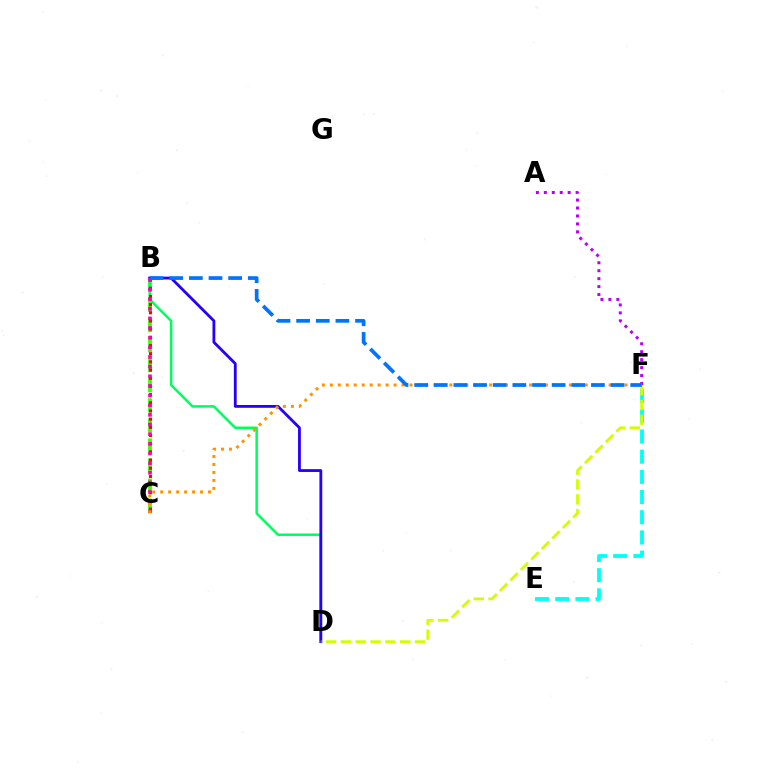{('B', 'C'): [{'color': '#3dff00', 'line_style': 'dashed', 'thickness': 2.72}, {'color': '#ff0000', 'line_style': 'dotted', 'thickness': 2.22}, {'color': '#ff00ac', 'line_style': 'dotted', 'thickness': 2.62}], ('E', 'F'): [{'color': '#00fff6', 'line_style': 'dashed', 'thickness': 2.74}], ('B', 'D'): [{'color': '#00ff5c', 'line_style': 'solid', 'thickness': 1.81}, {'color': '#2500ff', 'line_style': 'solid', 'thickness': 2.02}], ('A', 'F'): [{'color': '#b900ff', 'line_style': 'dotted', 'thickness': 2.16}], ('D', 'F'): [{'color': '#d1ff00', 'line_style': 'dashed', 'thickness': 2.01}], ('C', 'F'): [{'color': '#ff9400', 'line_style': 'dotted', 'thickness': 2.16}], ('B', 'F'): [{'color': '#0074ff', 'line_style': 'dashed', 'thickness': 2.67}]}